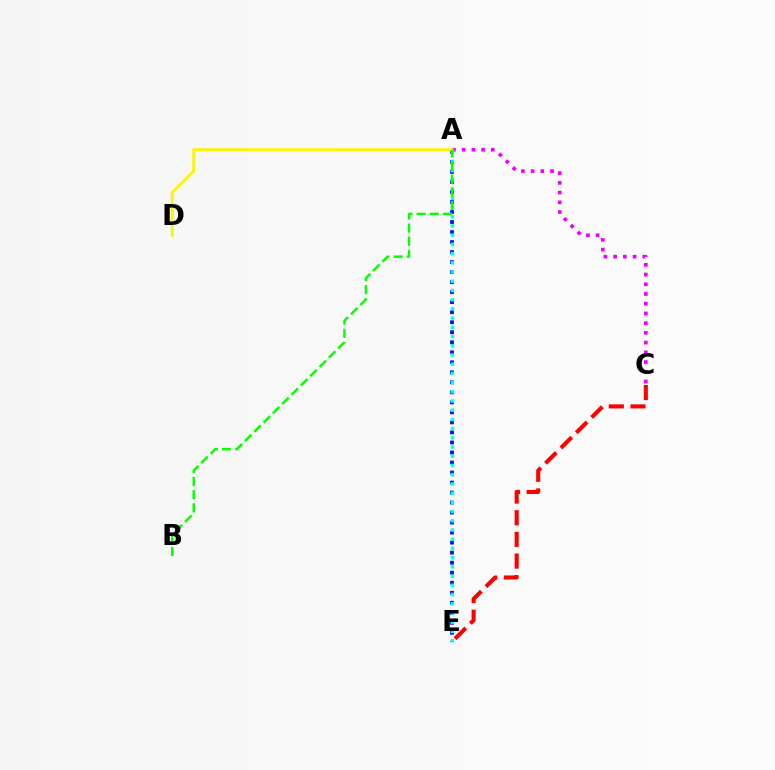{('A', 'C'): [{'color': '#ee00ff', 'line_style': 'dotted', 'thickness': 2.64}], ('A', 'E'): [{'color': '#0010ff', 'line_style': 'dotted', 'thickness': 2.72}, {'color': '#00fff6', 'line_style': 'dotted', 'thickness': 2.5}], ('A', 'D'): [{'color': '#fcf500', 'line_style': 'solid', 'thickness': 2.09}], ('A', 'B'): [{'color': '#08ff00', 'line_style': 'dashed', 'thickness': 1.79}], ('C', 'E'): [{'color': '#ff0000', 'line_style': 'dashed', 'thickness': 2.94}]}